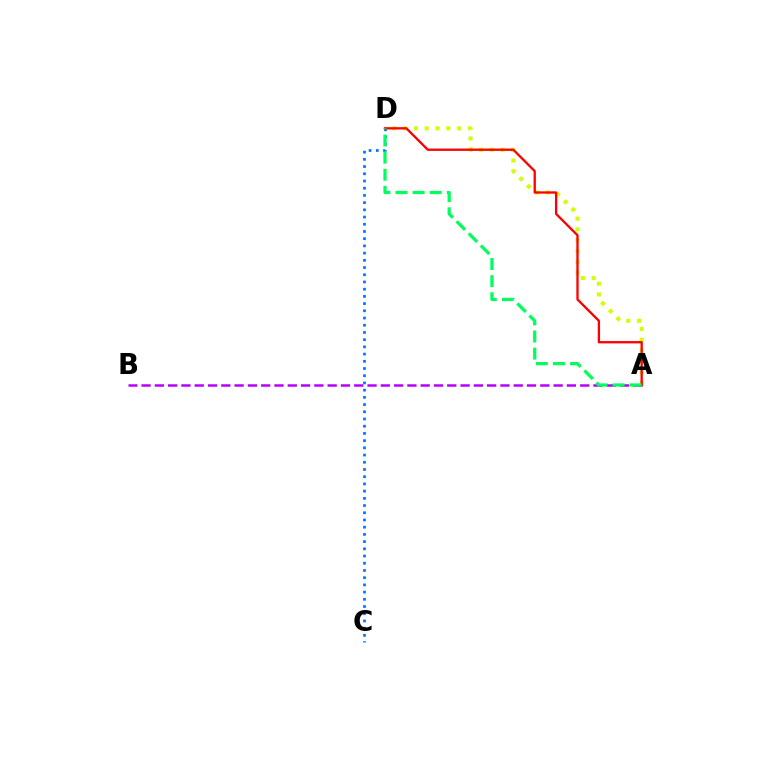{('A', 'B'): [{'color': '#b900ff', 'line_style': 'dashed', 'thickness': 1.81}], ('A', 'D'): [{'color': '#d1ff00', 'line_style': 'dotted', 'thickness': 2.93}, {'color': '#ff0000', 'line_style': 'solid', 'thickness': 1.67}, {'color': '#00ff5c', 'line_style': 'dashed', 'thickness': 2.33}], ('C', 'D'): [{'color': '#0074ff', 'line_style': 'dotted', 'thickness': 1.96}]}